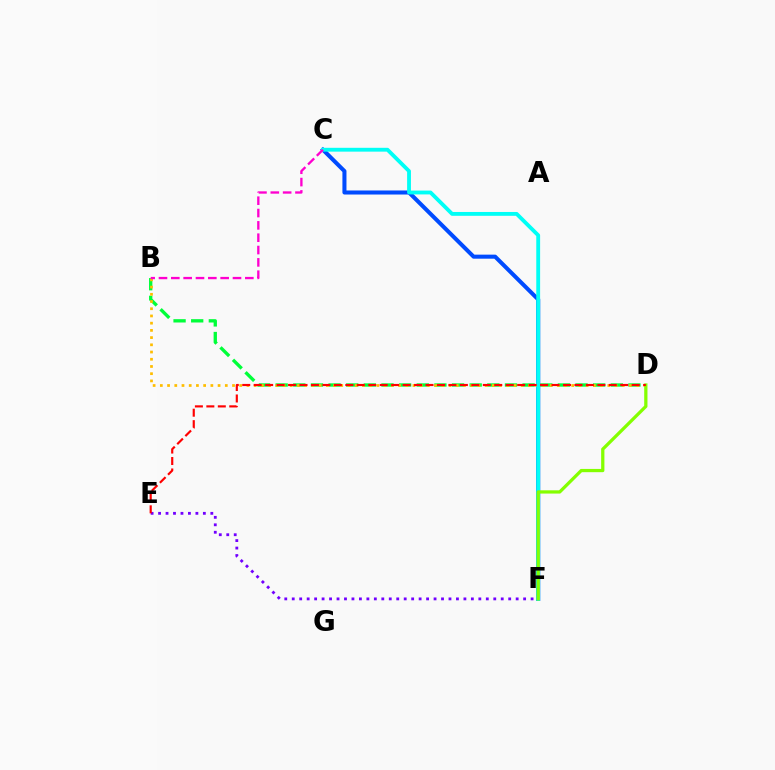{('B', 'D'): [{'color': '#00ff39', 'line_style': 'dashed', 'thickness': 2.4}, {'color': '#ffbd00', 'line_style': 'dotted', 'thickness': 1.96}], ('C', 'F'): [{'color': '#004bff', 'line_style': 'solid', 'thickness': 2.92}, {'color': '#00fff6', 'line_style': 'solid', 'thickness': 2.76}], ('E', 'F'): [{'color': '#7200ff', 'line_style': 'dotted', 'thickness': 2.03}], ('D', 'F'): [{'color': '#84ff00', 'line_style': 'solid', 'thickness': 2.34}], ('D', 'E'): [{'color': '#ff0000', 'line_style': 'dashed', 'thickness': 1.56}], ('B', 'C'): [{'color': '#ff00cf', 'line_style': 'dashed', 'thickness': 1.68}]}